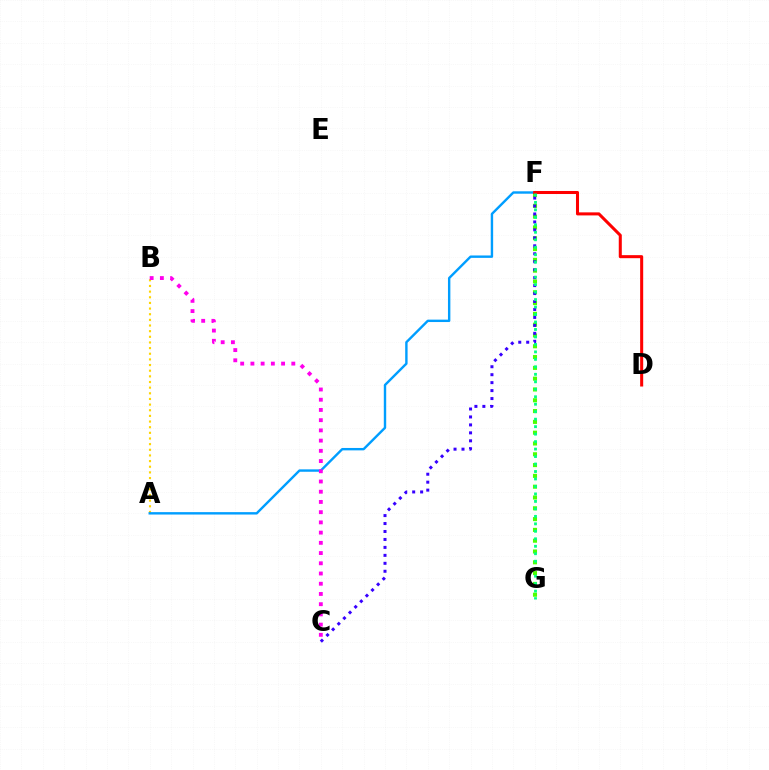{('F', 'G'): [{'color': '#4fff00', 'line_style': 'dotted', 'thickness': 2.93}, {'color': '#00ff86', 'line_style': 'dotted', 'thickness': 2.03}], ('A', 'B'): [{'color': '#ffd500', 'line_style': 'dotted', 'thickness': 1.53}], ('A', 'F'): [{'color': '#009eff', 'line_style': 'solid', 'thickness': 1.73}], ('B', 'C'): [{'color': '#ff00ed', 'line_style': 'dotted', 'thickness': 2.78}], ('D', 'F'): [{'color': '#ff0000', 'line_style': 'solid', 'thickness': 2.19}], ('C', 'F'): [{'color': '#3700ff', 'line_style': 'dotted', 'thickness': 2.16}]}